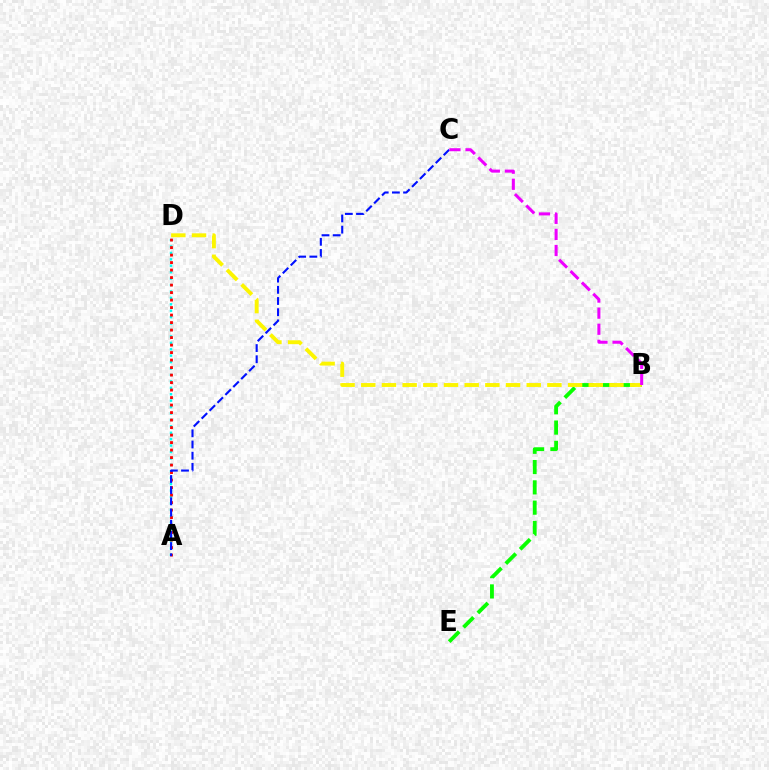{('A', 'D'): [{'color': '#00fff6', 'line_style': 'dotted', 'thickness': 1.75}, {'color': '#ff0000', 'line_style': 'dotted', 'thickness': 2.04}], ('B', 'E'): [{'color': '#08ff00', 'line_style': 'dashed', 'thickness': 2.76}], ('B', 'D'): [{'color': '#fcf500', 'line_style': 'dashed', 'thickness': 2.81}], ('A', 'C'): [{'color': '#0010ff', 'line_style': 'dashed', 'thickness': 1.52}], ('B', 'C'): [{'color': '#ee00ff', 'line_style': 'dashed', 'thickness': 2.18}]}